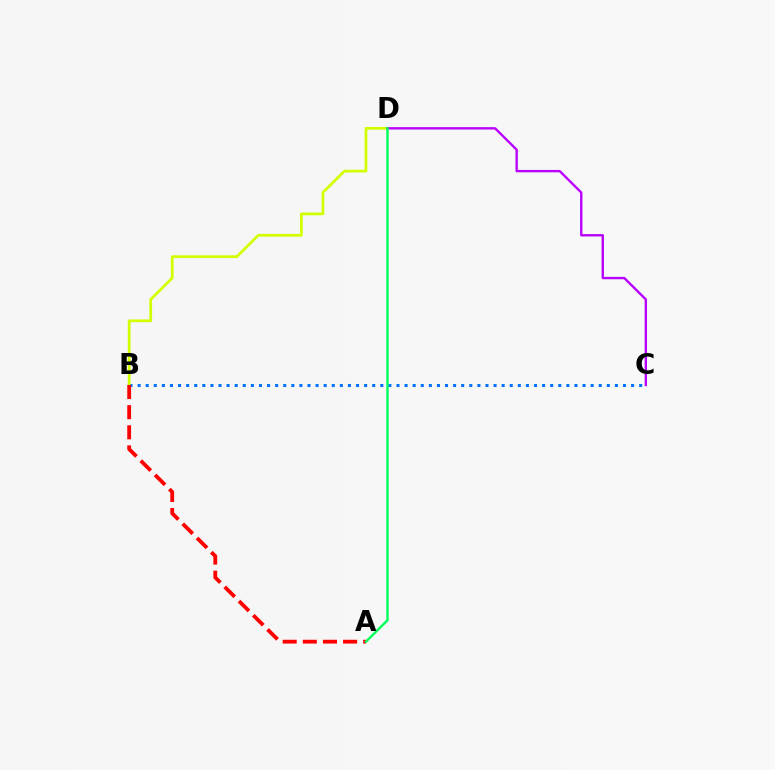{('B', 'C'): [{'color': '#0074ff', 'line_style': 'dotted', 'thickness': 2.2}], ('B', 'D'): [{'color': '#d1ff00', 'line_style': 'solid', 'thickness': 1.97}], ('C', 'D'): [{'color': '#b900ff', 'line_style': 'solid', 'thickness': 1.7}], ('A', 'B'): [{'color': '#ff0000', 'line_style': 'dashed', 'thickness': 2.74}], ('A', 'D'): [{'color': '#00ff5c', 'line_style': 'solid', 'thickness': 1.75}]}